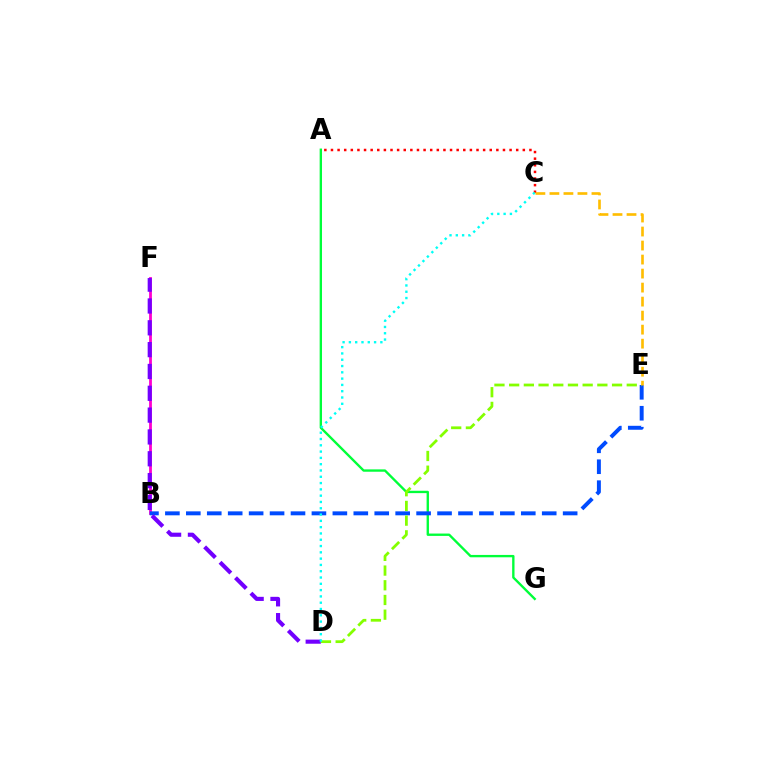{('A', 'C'): [{'color': '#ff0000', 'line_style': 'dotted', 'thickness': 1.8}], ('A', 'G'): [{'color': '#00ff39', 'line_style': 'solid', 'thickness': 1.7}], ('B', 'F'): [{'color': '#ff00cf', 'line_style': 'solid', 'thickness': 2.02}], ('B', 'E'): [{'color': '#004bff', 'line_style': 'dashed', 'thickness': 2.84}], ('D', 'F'): [{'color': '#7200ff', 'line_style': 'dashed', 'thickness': 2.97}], ('D', 'E'): [{'color': '#84ff00', 'line_style': 'dashed', 'thickness': 2.0}], ('C', 'D'): [{'color': '#00fff6', 'line_style': 'dotted', 'thickness': 1.71}], ('C', 'E'): [{'color': '#ffbd00', 'line_style': 'dashed', 'thickness': 1.9}]}